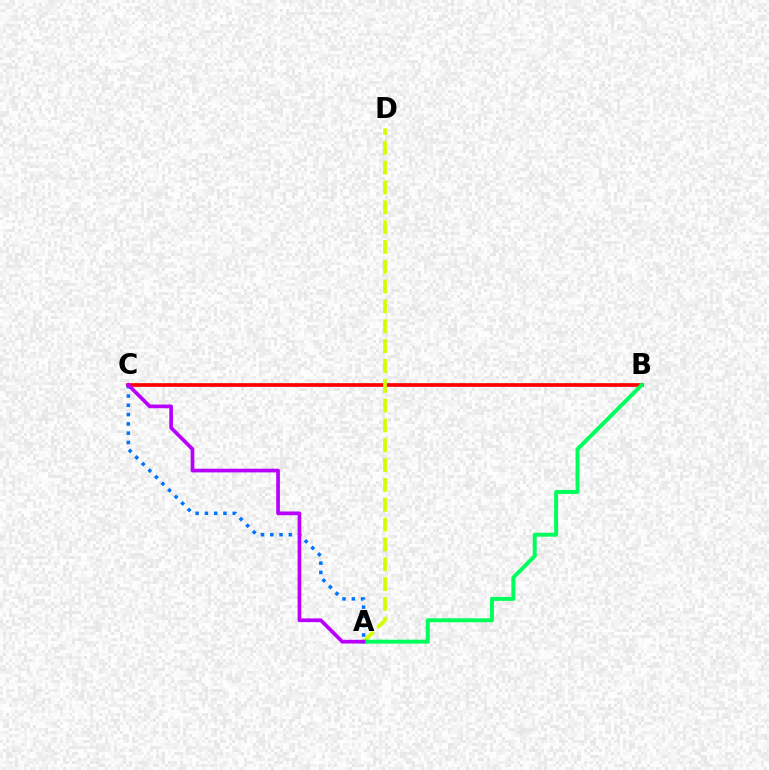{('B', 'C'): [{'color': '#ff0000', 'line_style': 'solid', 'thickness': 2.66}], ('A', 'D'): [{'color': '#d1ff00', 'line_style': 'dashed', 'thickness': 2.69}], ('A', 'C'): [{'color': '#0074ff', 'line_style': 'dotted', 'thickness': 2.52}, {'color': '#b900ff', 'line_style': 'solid', 'thickness': 2.66}], ('A', 'B'): [{'color': '#00ff5c', 'line_style': 'solid', 'thickness': 2.85}]}